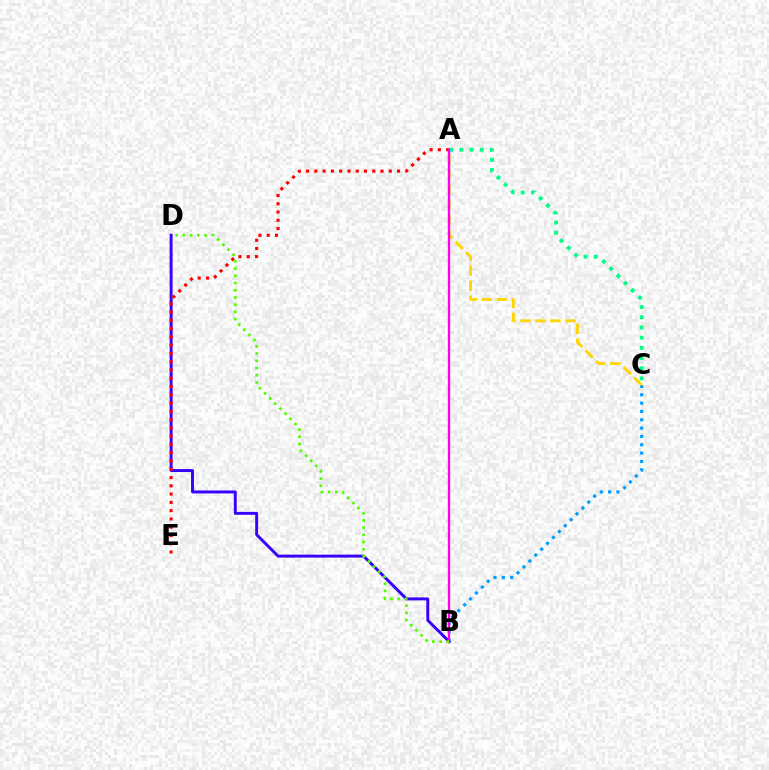{('A', 'C'): [{'color': '#00ff86', 'line_style': 'dotted', 'thickness': 2.77}, {'color': '#ffd500', 'line_style': 'dashed', 'thickness': 2.04}], ('B', 'C'): [{'color': '#009eff', 'line_style': 'dotted', 'thickness': 2.26}], ('B', 'D'): [{'color': '#3700ff', 'line_style': 'solid', 'thickness': 2.11}, {'color': '#4fff00', 'line_style': 'dotted', 'thickness': 1.96}], ('A', 'E'): [{'color': '#ff0000', 'line_style': 'dotted', 'thickness': 2.25}], ('A', 'B'): [{'color': '#ff00ed', 'line_style': 'solid', 'thickness': 1.67}]}